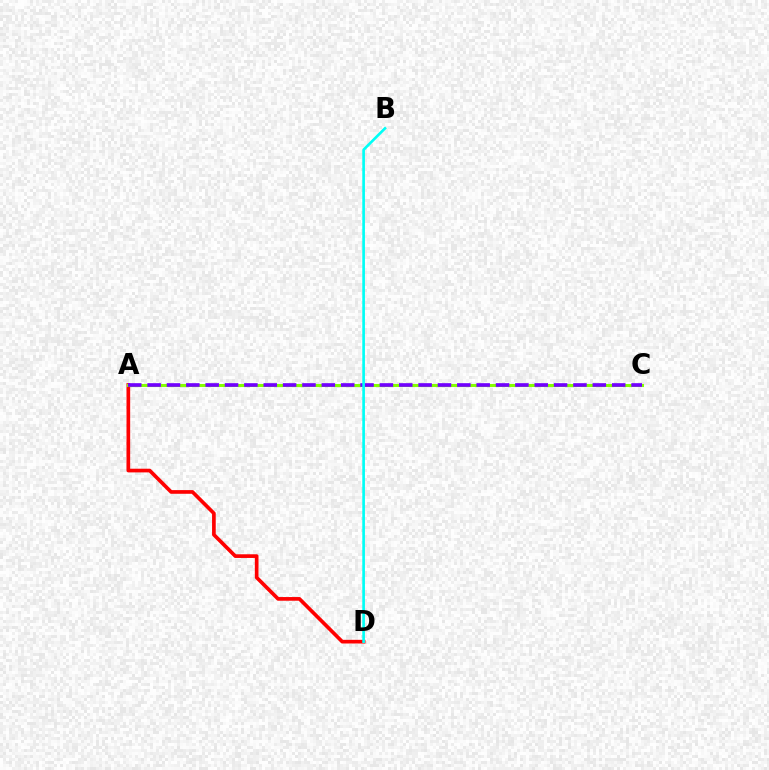{('A', 'D'): [{'color': '#ff0000', 'line_style': 'solid', 'thickness': 2.65}], ('A', 'C'): [{'color': '#84ff00', 'line_style': 'solid', 'thickness': 2.2}, {'color': '#7200ff', 'line_style': 'dashed', 'thickness': 2.63}], ('B', 'D'): [{'color': '#00fff6', 'line_style': 'solid', 'thickness': 1.91}]}